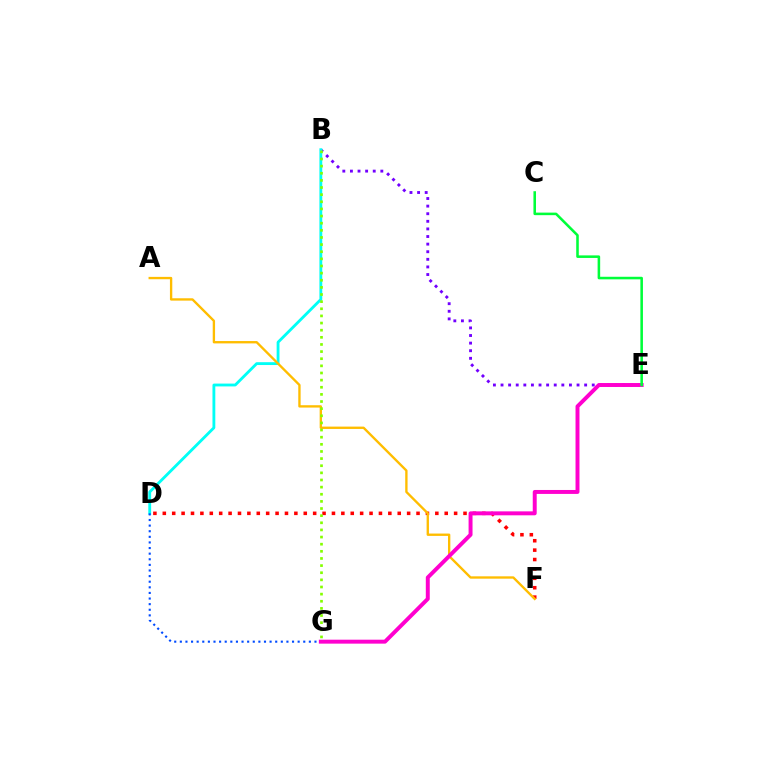{('B', 'E'): [{'color': '#7200ff', 'line_style': 'dotted', 'thickness': 2.07}], ('D', 'F'): [{'color': '#ff0000', 'line_style': 'dotted', 'thickness': 2.55}], ('B', 'D'): [{'color': '#00fff6', 'line_style': 'solid', 'thickness': 2.04}], ('D', 'G'): [{'color': '#004bff', 'line_style': 'dotted', 'thickness': 1.52}], ('A', 'F'): [{'color': '#ffbd00', 'line_style': 'solid', 'thickness': 1.69}], ('E', 'G'): [{'color': '#ff00cf', 'line_style': 'solid', 'thickness': 2.84}], ('B', 'G'): [{'color': '#84ff00', 'line_style': 'dotted', 'thickness': 1.94}], ('C', 'E'): [{'color': '#00ff39', 'line_style': 'solid', 'thickness': 1.84}]}